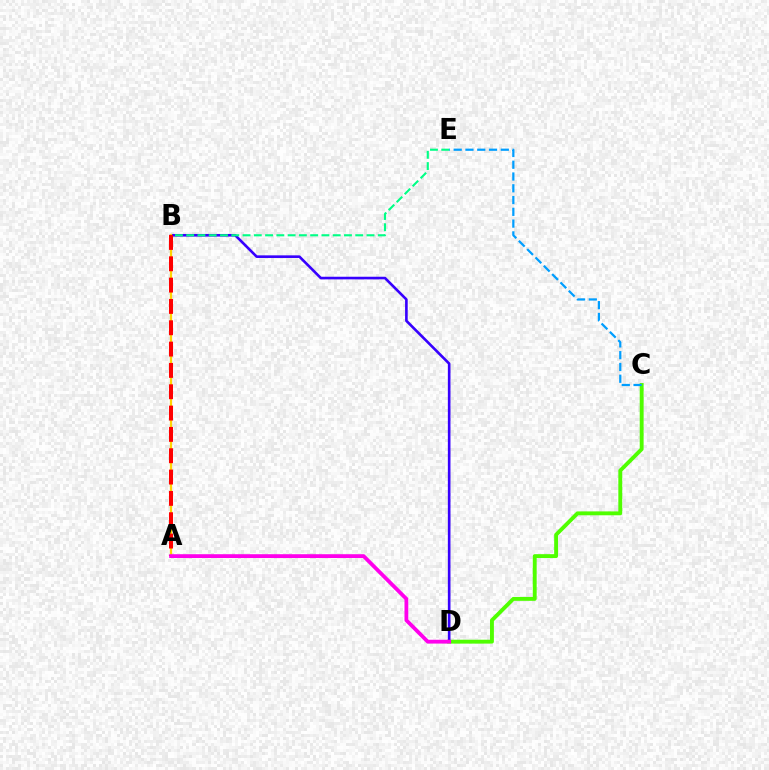{('C', 'D'): [{'color': '#4fff00', 'line_style': 'solid', 'thickness': 2.8}], ('C', 'E'): [{'color': '#009eff', 'line_style': 'dashed', 'thickness': 1.6}], ('B', 'D'): [{'color': '#3700ff', 'line_style': 'solid', 'thickness': 1.89}], ('B', 'E'): [{'color': '#00ff86', 'line_style': 'dashed', 'thickness': 1.53}], ('A', 'B'): [{'color': '#ffd500', 'line_style': 'solid', 'thickness': 1.62}, {'color': '#ff0000', 'line_style': 'dashed', 'thickness': 2.9}], ('A', 'D'): [{'color': '#ff00ed', 'line_style': 'solid', 'thickness': 2.74}]}